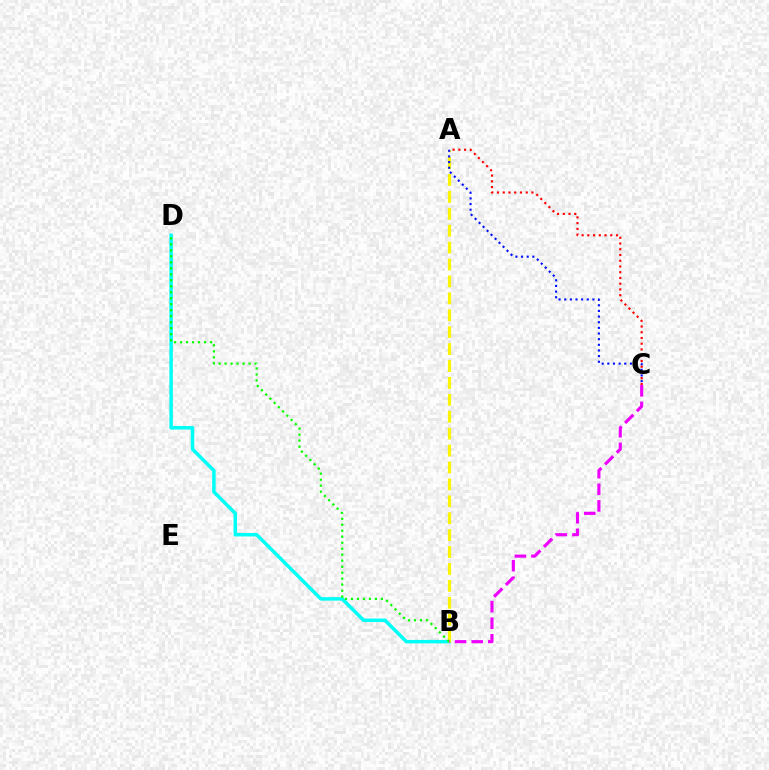{('B', 'D'): [{'color': '#00fff6', 'line_style': 'solid', 'thickness': 2.51}, {'color': '#08ff00', 'line_style': 'dotted', 'thickness': 1.63}], ('A', 'B'): [{'color': '#fcf500', 'line_style': 'dashed', 'thickness': 2.3}], ('B', 'C'): [{'color': '#ee00ff', 'line_style': 'dashed', 'thickness': 2.26}], ('A', 'C'): [{'color': '#0010ff', 'line_style': 'dotted', 'thickness': 1.53}, {'color': '#ff0000', 'line_style': 'dotted', 'thickness': 1.56}]}